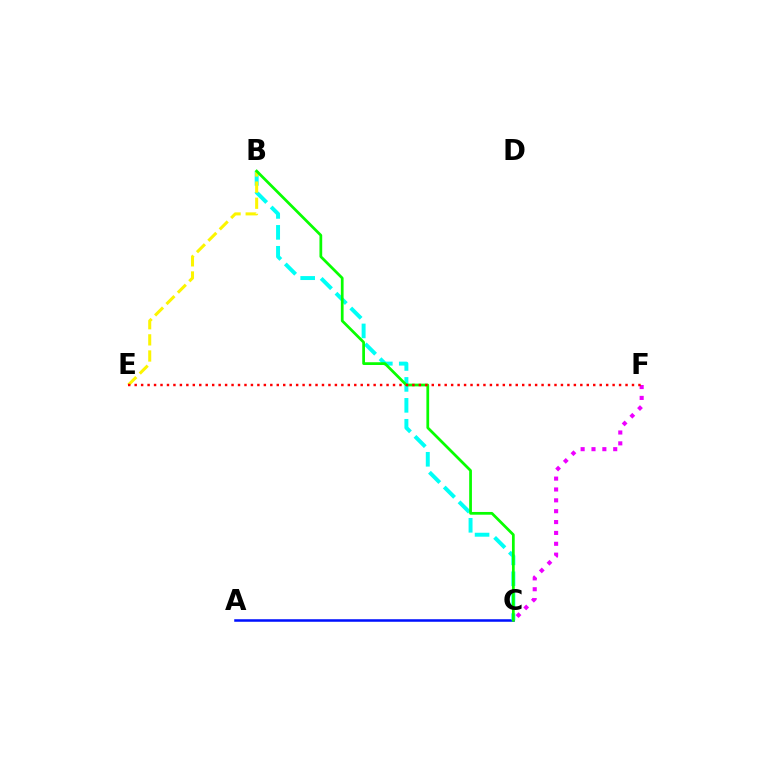{('A', 'C'): [{'color': '#0010ff', 'line_style': 'solid', 'thickness': 1.82}], ('B', 'C'): [{'color': '#00fff6', 'line_style': 'dashed', 'thickness': 2.84}, {'color': '#08ff00', 'line_style': 'solid', 'thickness': 1.98}], ('B', 'E'): [{'color': '#fcf500', 'line_style': 'dashed', 'thickness': 2.19}], ('C', 'F'): [{'color': '#ee00ff', 'line_style': 'dotted', 'thickness': 2.95}], ('E', 'F'): [{'color': '#ff0000', 'line_style': 'dotted', 'thickness': 1.75}]}